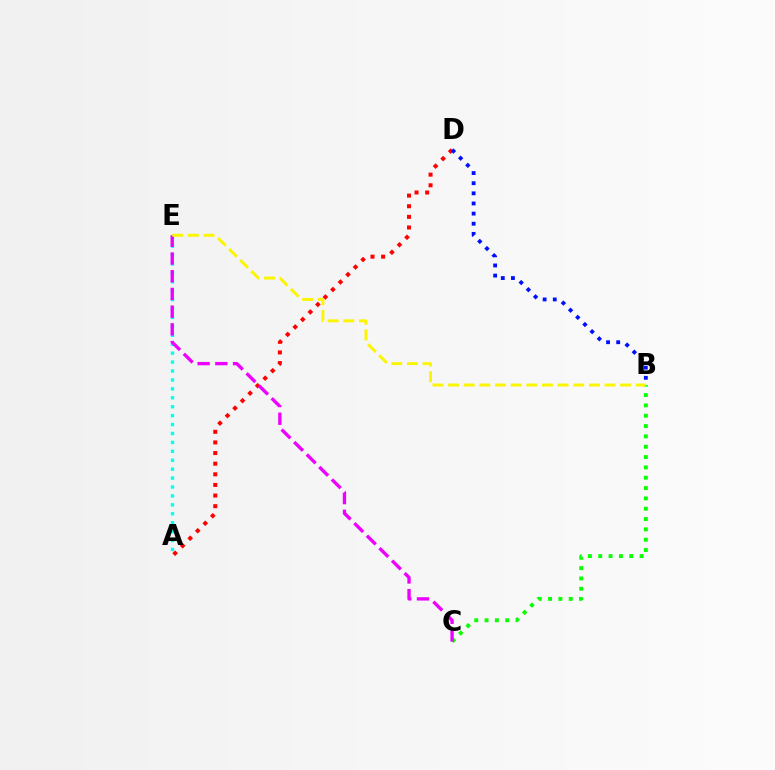{('A', 'E'): [{'color': '#00fff6', 'line_style': 'dotted', 'thickness': 2.42}], ('A', 'D'): [{'color': '#ff0000', 'line_style': 'dotted', 'thickness': 2.89}], ('B', 'D'): [{'color': '#0010ff', 'line_style': 'dotted', 'thickness': 2.75}], ('B', 'C'): [{'color': '#08ff00', 'line_style': 'dotted', 'thickness': 2.81}], ('C', 'E'): [{'color': '#ee00ff', 'line_style': 'dashed', 'thickness': 2.41}], ('B', 'E'): [{'color': '#fcf500', 'line_style': 'dashed', 'thickness': 2.12}]}